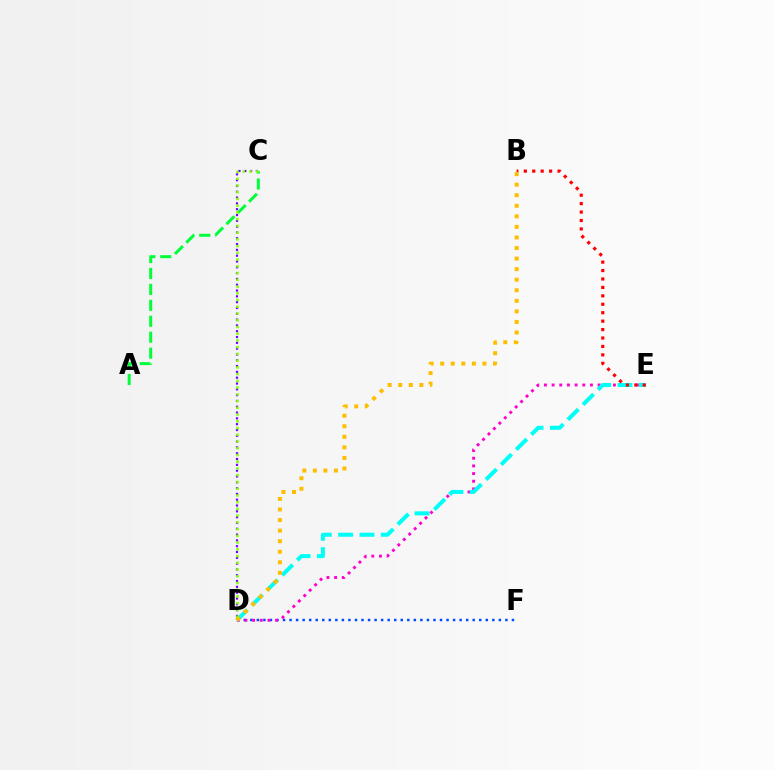{('D', 'F'): [{'color': '#004bff', 'line_style': 'dotted', 'thickness': 1.78}], ('D', 'E'): [{'color': '#ff00cf', 'line_style': 'dotted', 'thickness': 2.08}, {'color': '#00fff6', 'line_style': 'dashed', 'thickness': 2.9}], ('A', 'C'): [{'color': '#00ff39', 'line_style': 'dashed', 'thickness': 2.17}], ('C', 'D'): [{'color': '#7200ff', 'line_style': 'dotted', 'thickness': 1.58}, {'color': '#84ff00', 'line_style': 'dotted', 'thickness': 1.83}], ('B', 'E'): [{'color': '#ff0000', 'line_style': 'dotted', 'thickness': 2.29}], ('B', 'D'): [{'color': '#ffbd00', 'line_style': 'dotted', 'thickness': 2.87}]}